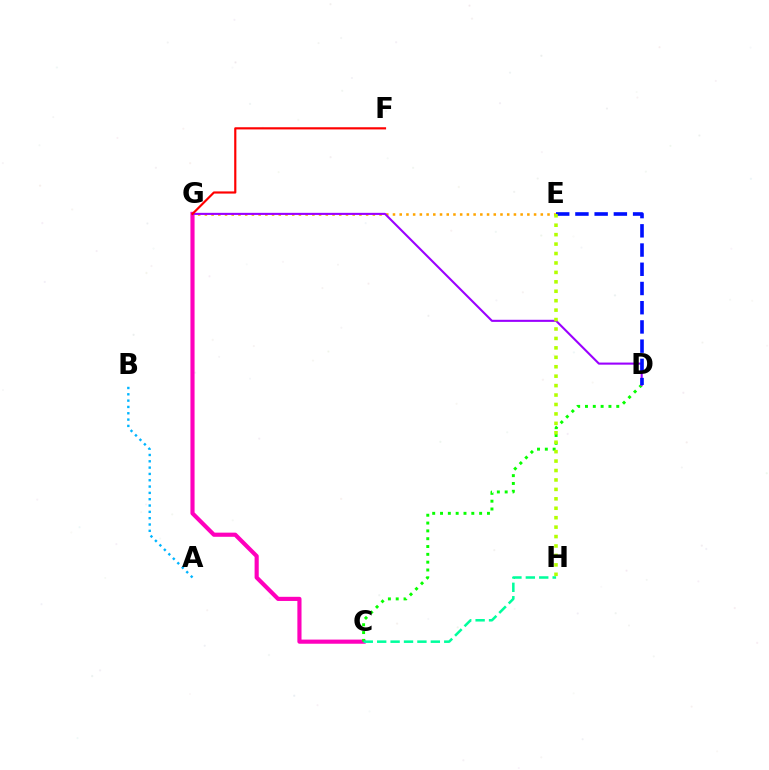{('E', 'G'): [{'color': '#ffa500', 'line_style': 'dotted', 'thickness': 1.83}], ('C', 'G'): [{'color': '#ff00bd', 'line_style': 'solid', 'thickness': 2.98}], ('C', 'D'): [{'color': '#08ff00', 'line_style': 'dotted', 'thickness': 2.13}], ('D', 'G'): [{'color': '#9b00ff', 'line_style': 'solid', 'thickness': 1.51}], ('C', 'H'): [{'color': '#00ff9d', 'line_style': 'dashed', 'thickness': 1.82}], ('F', 'G'): [{'color': '#ff0000', 'line_style': 'solid', 'thickness': 1.57}], ('D', 'E'): [{'color': '#0010ff', 'line_style': 'dashed', 'thickness': 2.61}], ('A', 'B'): [{'color': '#00b5ff', 'line_style': 'dotted', 'thickness': 1.72}], ('E', 'H'): [{'color': '#b3ff00', 'line_style': 'dotted', 'thickness': 2.56}]}